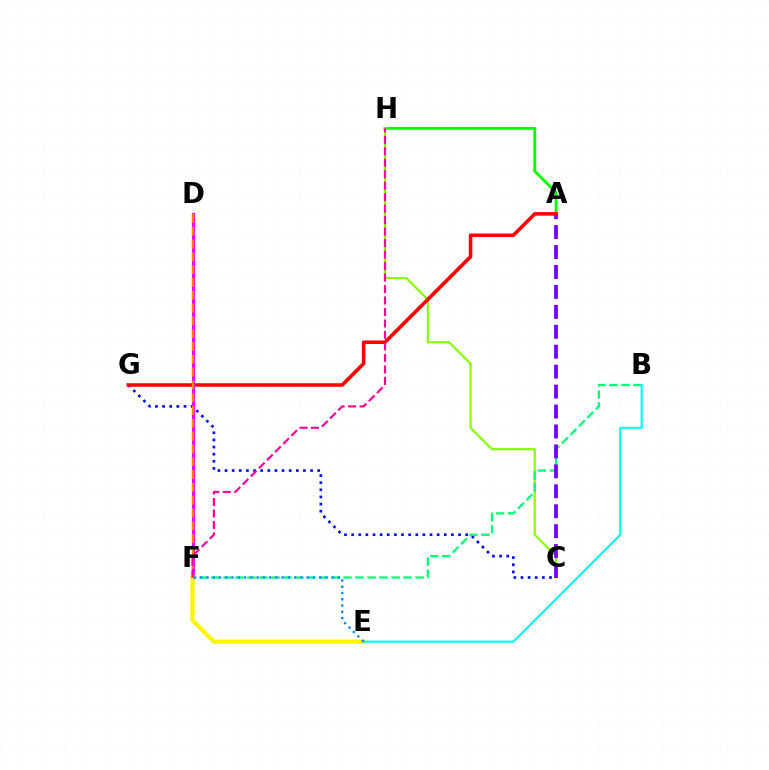{('A', 'H'): [{'color': '#08ff00', 'line_style': 'solid', 'thickness': 2.05}], ('C', 'G'): [{'color': '#0010ff', 'line_style': 'dotted', 'thickness': 1.94}], ('C', 'H'): [{'color': '#84ff00', 'line_style': 'solid', 'thickness': 1.55}], ('B', 'F'): [{'color': '#00ff74', 'line_style': 'dashed', 'thickness': 1.63}], ('A', 'C'): [{'color': '#7200ff', 'line_style': 'dashed', 'thickness': 2.71}], ('A', 'G'): [{'color': '#ff0000', 'line_style': 'solid', 'thickness': 2.56}], ('D', 'F'): [{'color': '#ee00ff', 'line_style': 'solid', 'thickness': 2.23}, {'color': '#ff7c00', 'line_style': 'dashed', 'thickness': 1.74}], ('E', 'F'): [{'color': '#fcf500', 'line_style': 'solid', 'thickness': 2.99}, {'color': '#008cff', 'line_style': 'dotted', 'thickness': 1.7}], ('B', 'E'): [{'color': '#00fff6', 'line_style': 'solid', 'thickness': 1.55}], ('F', 'H'): [{'color': '#ff0094', 'line_style': 'dashed', 'thickness': 1.56}]}